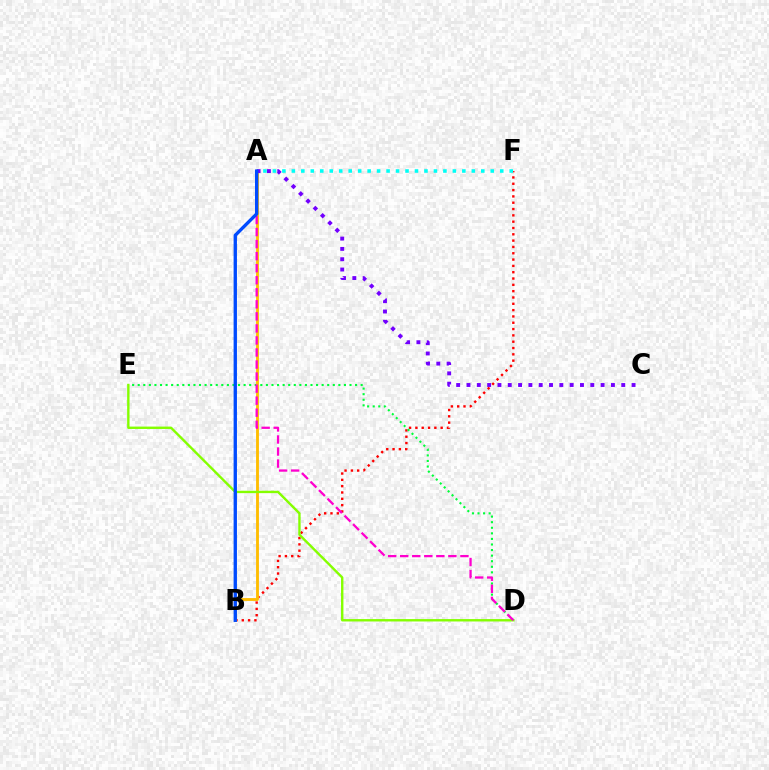{('B', 'F'): [{'color': '#ff0000', 'line_style': 'dotted', 'thickness': 1.72}], ('D', 'E'): [{'color': '#00ff39', 'line_style': 'dotted', 'thickness': 1.51}, {'color': '#84ff00', 'line_style': 'solid', 'thickness': 1.72}], ('A', 'B'): [{'color': '#ffbd00', 'line_style': 'solid', 'thickness': 2.05}, {'color': '#004bff', 'line_style': 'solid', 'thickness': 2.41}], ('A', 'C'): [{'color': '#7200ff', 'line_style': 'dotted', 'thickness': 2.8}], ('A', 'F'): [{'color': '#00fff6', 'line_style': 'dotted', 'thickness': 2.57}], ('A', 'D'): [{'color': '#ff00cf', 'line_style': 'dashed', 'thickness': 1.64}]}